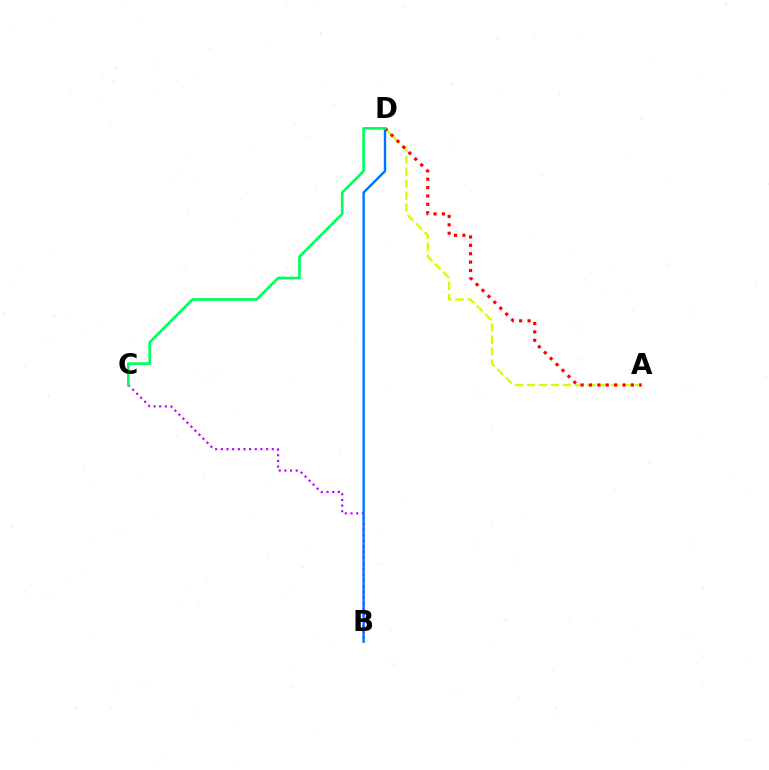{('A', 'D'): [{'color': '#d1ff00', 'line_style': 'dashed', 'thickness': 1.63}, {'color': '#ff0000', 'line_style': 'dotted', 'thickness': 2.28}], ('B', 'C'): [{'color': '#b900ff', 'line_style': 'dotted', 'thickness': 1.54}], ('B', 'D'): [{'color': '#0074ff', 'line_style': 'solid', 'thickness': 1.73}], ('C', 'D'): [{'color': '#00ff5c', 'line_style': 'solid', 'thickness': 1.91}]}